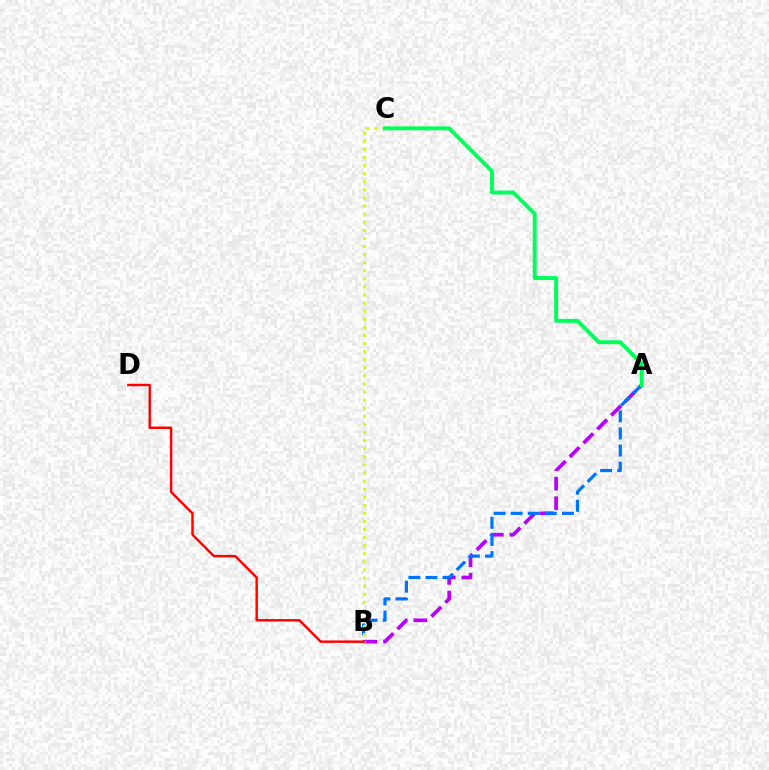{('A', 'B'): [{'color': '#b900ff', 'line_style': 'dashed', 'thickness': 2.66}, {'color': '#0074ff', 'line_style': 'dashed', 'thickness': 2.32}], ('B', 'C'): [{'color': '#d1ff00', 'line_style': 'dotted', 'thickness': 2.2}], ('B', 'D'): [{'color': '#ff0000', 'line_style': 'solid', 'thickness': 1.75}], ('A', 'C'): [{'color': '#00ff5c', 'line_style': 'solid', 'thickness': 2.84}]}